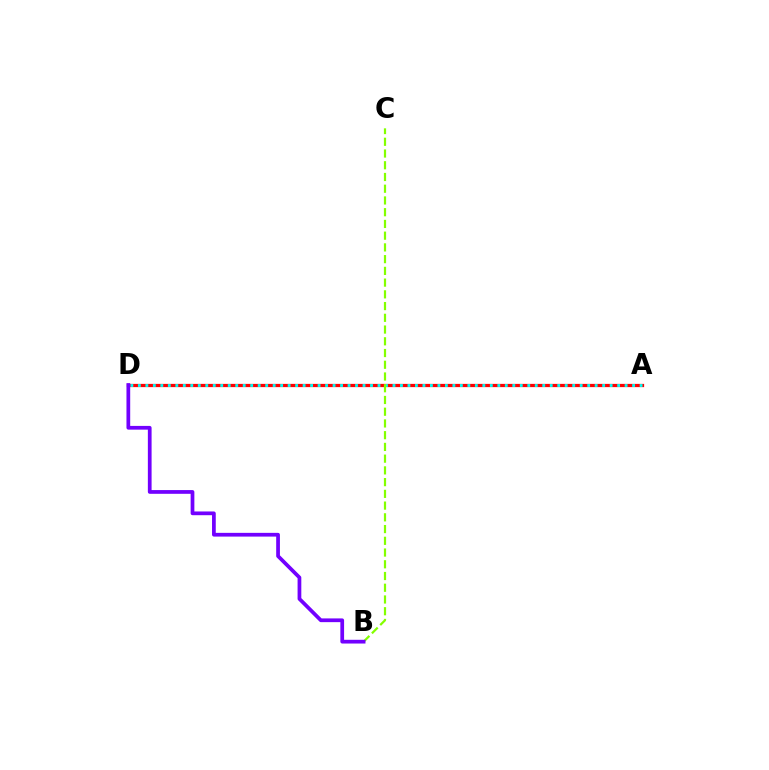{('A', 'D'): [{'color': '#ff0000', 'line_style': 'solid', 'thickness': 2.33}, {'color': '#00fff6', 'line_style': 'dotted', 'thickness': 2.03}], ('B', 'C'): [{'color': '#84ff00', 'line_style': 'dashed', 'thickness': 1.59}], ('B', 'D'): [{'color': '#7200ff', 'line_style': 'solid', 'thickness': 2.69}]}